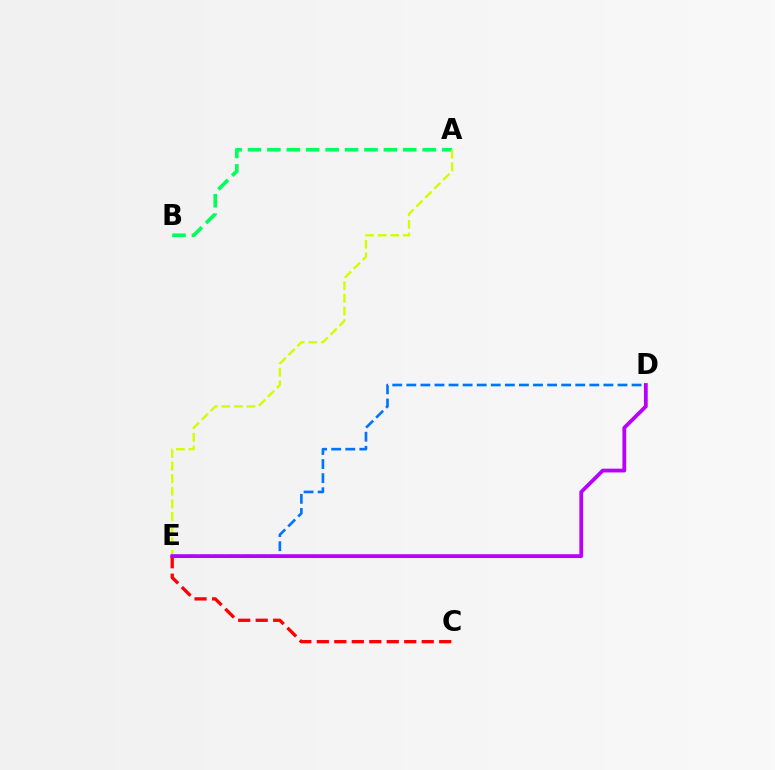{('A', 'B'): [{'color': '#00ff5c', 'line_style': 'dashed', 'thickness': 2.64}], ('C', 'E'): [{'color': '#ff0000', 'line_style': 'dashed', 'thickness': 2.38}], ('D', 'E'): [{'color': '#0074ff', 'line_style': 'dashed', 'thickness': 1.91}, {'color': '#b900ff', 'line_style': 'solid', 'thickness': 2.72}], ('A', 'E'): [{'color': '#d1ff00', 'line_style': 'dashed', 'thickness': 1.71}]}